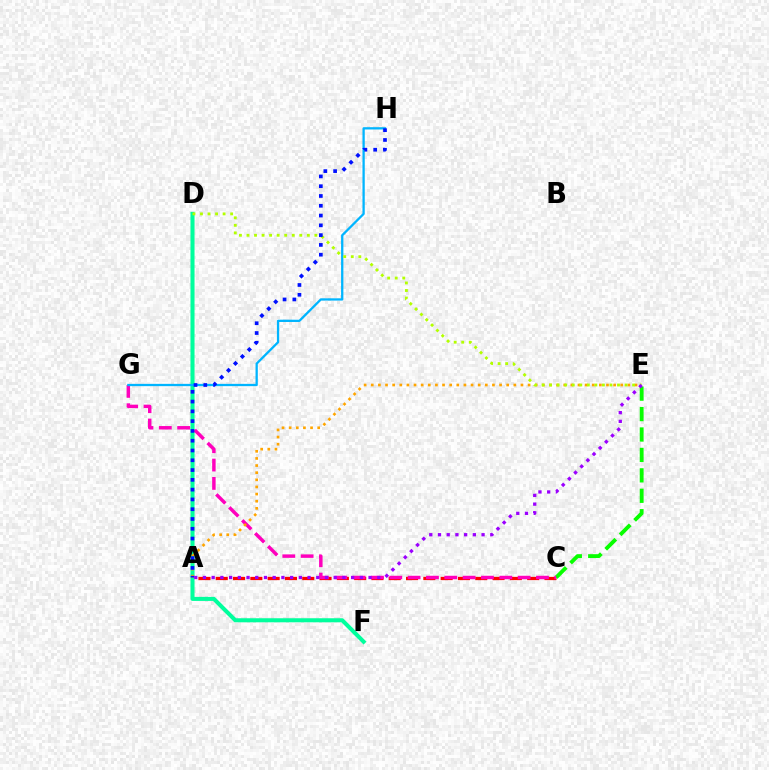{('A', 'C'): [{'color': '#ff0000', 'line_style': 'dashed', 'thickness': 2.35}], ('C', 'E'): [{'color': '#08ff00', 'line_style': 'dashed', 'thickness': 2.77}], ('D', 'F'): [{'color': '#00ff9d', 'line_style': 'solid', 'thickness': 2.92}], ('C', 'G'): [{'color': '#ff00bd', 'line_style': 'dashed', 'thickness': 2.49}], ('A', 'E'): [{'color': '#ffa500', 'line_style': 'dotted', 'thickness': 1.94}, {'color': '#9b00ff', 'line_style': 'dotted', 'thickness': 2.37}], ('G', 'H'): [{'color': '#00b5ff', 'line_style': 'solid', 'thickness': 1.65}], ('D', 'E'): [{'color': '#b3ff00', 'line_style': 'dotted', 'thickness': 2.05}], ('A', 'H'): [{'color': '#0010ff', 'line_style': 'dotted', 'thickness': 2.66}]}